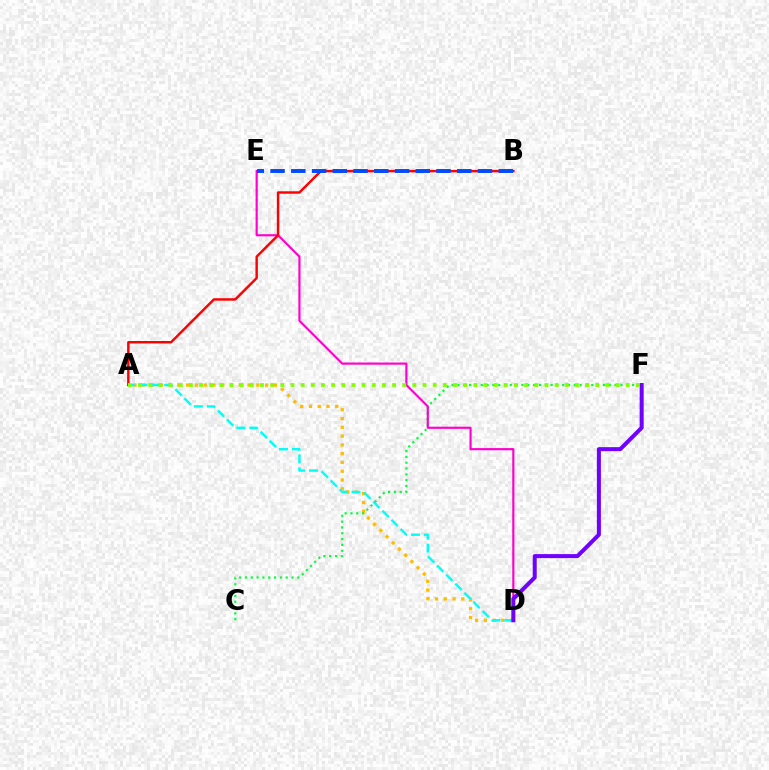{('A', 'D'): [{'color': '#ffbd00', 'line_style': 'dotted', 'thickness': 2.39}, {'color': '#00fff6', 'line_style': 'dashed', 'thickness': 1.75}], ('C', 'F'): [{'color': '#00ff39', 'line_style': 'dotted', 'thickness': 1.58}], ('D', 'E'): [{'color': '#ff00cf', 'line_style': 'solid', 'thickness': 1.56}], ('D', 'F'): [{'color': '#7200ff', 'line_style': 'solid', 'thickness': 2.89}], ('A', 'B'): [{'color': '#ff0000', 'line_style': 'solid', 'thickness': 1.76}], ('A', 'F'): [{'color': '#84ff00', 'line_style': 'dotted', 'thickness': 2.76}], ('B', 'E'): [{'color': '#004bff', 'line_style': 'dashed', 'thickness': 2.82}]}